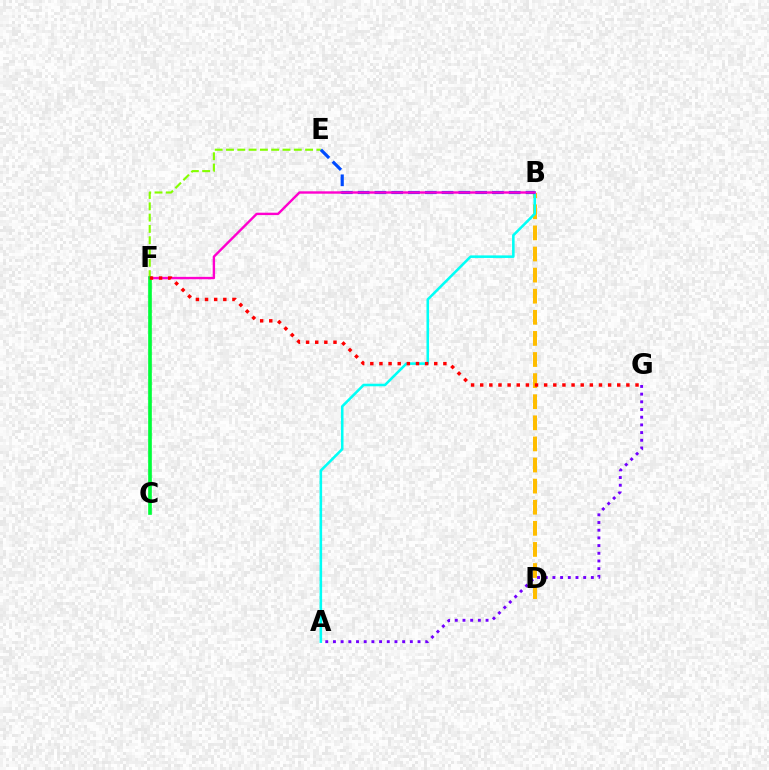{('B', 'D'): [{'color': '#ffbd00', 'line_style': 'dashed', 'thickness': 2.87}], ('A', 'B'): [{'color': '#00fff6', 'line_style': 'solid', 'thickness': 1.85}], ('A', 'G'): [{'color': '#7200ff', 'line_style': 'dotted', 'thickness': 2.09}], ('E', 'F'): [{'color': '#84ff00', 'line_style': 'dashed', 'thickness': 1.54}], ('B', 'E'): [{'color': '#004bff', 'line_style': 'dashed', 'thickness': 2.28}], ('B', 'F'): [{'color': '#ff00cf', 'line_style': 'solid', 'thickness': 1.72}], ('C', 'F'): [{'color': '#00ff39', 'line_style': 'solid', 'thickness': 2.63}], ('F', 'G'): [{'color': '#ff0000', 'line_style': 'dotted', 'thickness': 2.48}]}